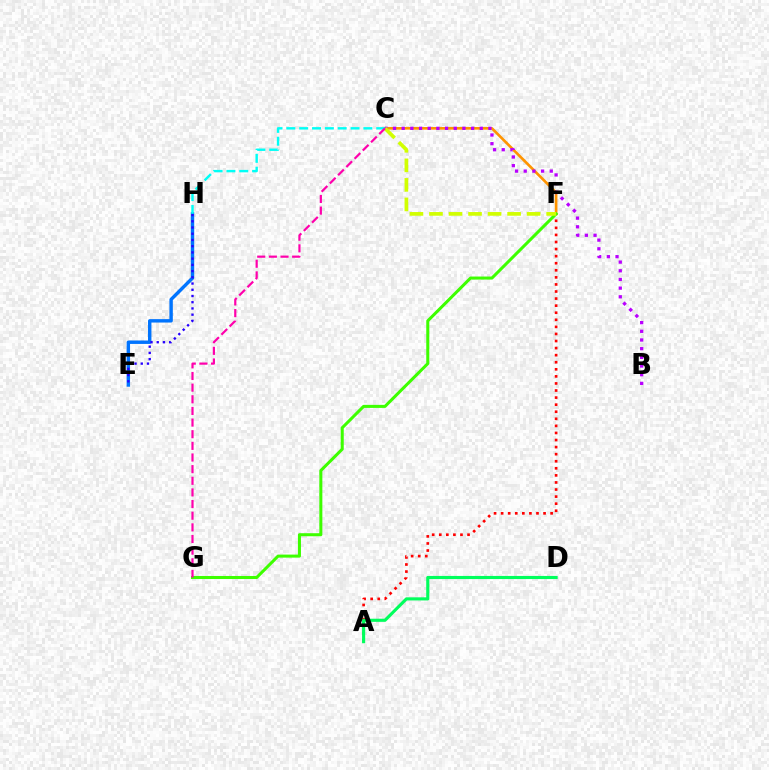{('A', 'F'): [{'color': '#ff0000', 'line_style': 'dotted', 'thickness': 1.92}], ('A', 'D'): [{'color': '#00ff5c', 'line_style': 'solid', 'thickness': 2.25}], ('C', 'F'): [{'color': '#ff9400', 'line_style': 'solid', 'thickness': 1.91}, {'color': '#d1ff00', 'line_style': 'dashed', 'thickness': 2.65}], ('E', 'H'): [{'color': '#0074ff', 'line_style': 'solid', 'thickness': 2.46}, {'color': '#2500ff', 'line_style': 'dotted', 'thickness': 1.69}], ('F', 'G'): [{'color': '#3dff00', 'line_style': 'solid', 'thickness': 2.19}], ('B', 'C'): [{'color': '#b900ff', 'line_style': 'dotted', 'thickness': 2.36}], ('C', 'H'): [{'color': '#00fff6', 'line_style': 'dashed', 'thickness': 1.74}], ('C', 'G'): [{'color': '#ff00ac', 'line_style': 'dashed', 'thickness': 1.58}]}